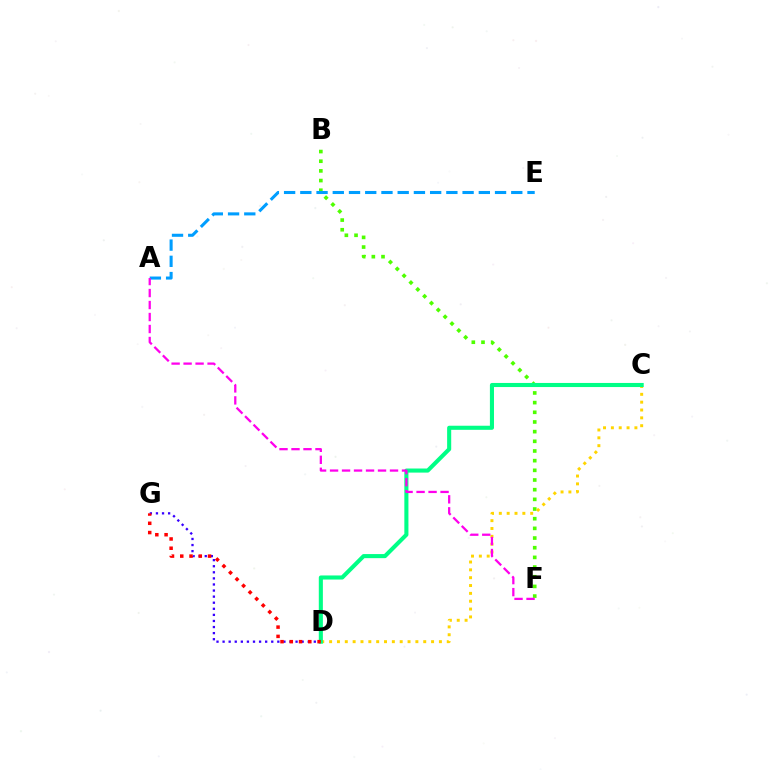{('D', 'G'): [{'color': '#3700ff', 'line_style': 'dotted', 'thickness': 1.65}, {'color': '#ff0000', 'line_style': 'dotted', 'thickness': 2.52}], ('B', 'F'): [{'color': '#4fff00', 'line_style': 'dotted', 'thickness': 2.63}], ('C', 'D'): [{'color': '#ffd500', 'line_style': 'dotted', 'thickness': 2.13}, {'color': '#00ff86', 'line_style': 'solid', 'thickness': 2.94}], ('A', 'E'): [{'color': '#009eff', 'line_style': 'dashed', 'thickness': 2.2}], ('A', 'F'): [{'color': '#ff00ed', 'line_style': 'dashed', 'thickness': 1.63}]}